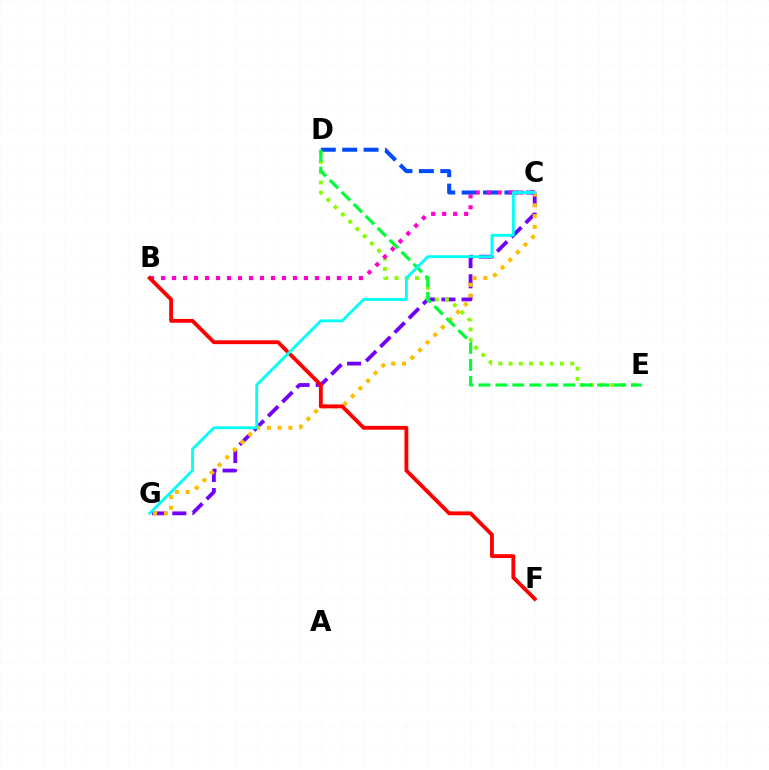{('C', 'G'): [{'color': '#7200ff', 'line_style': 'dashed', 'thickness': 2.74}, {'color': '#ffbd00', 'line_style': 'dotted', 'thickness': 2.93}, {'color': '#00fff6', 'line_style': 'solid', 'thickness': 2.04}], ('D', 'E'): [{'color': '#84ff00', 'line_style': 'dotted', 'thickness': 2.79}, {'color': '#00ff39', 'line_style': 'dashed', 'thickness': 2.3}], ('C', 'D'): [{'color': '#004bff', 'line_style': 'dashed', 'thickness': 2.91}], ('B', 'C'): [{'color': '#ff00cf', 'line_style': 'dotted', 'thickness': 2.99}], ('B', 'F'): [{'color': '#ff0000', 'line_style': 'solid', 'thickness': 2.77}]}